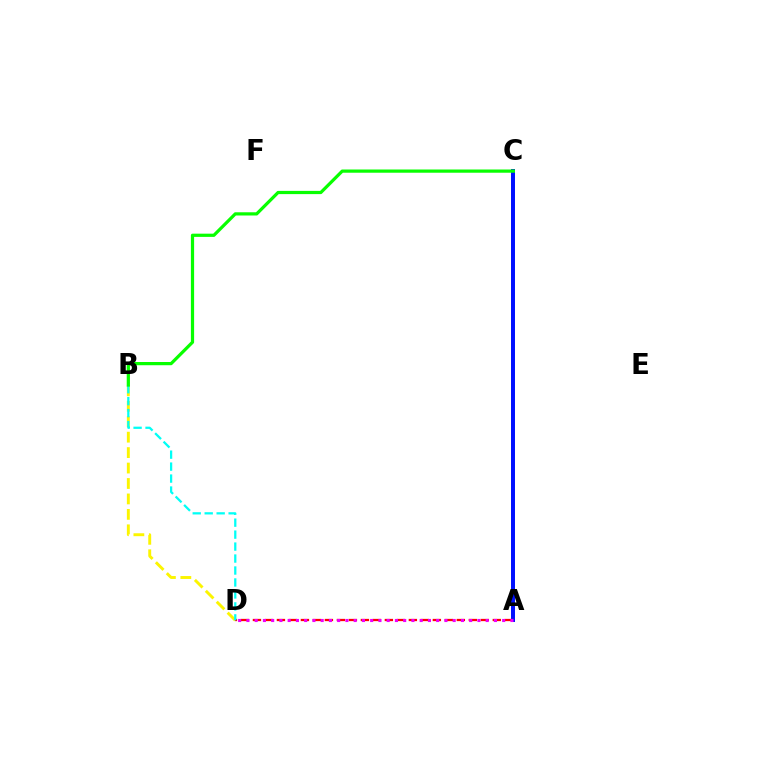{('A', 'C'): [{'color': '#0010ff', 'line_style': 'solid', 'thickness': 2.87}], ('A', 'D'): [{'color': '#ff0000', 'line_style': 'dashed', 'thickness': 1.63}, {'color': '#ee00ff', 'line_style': 'dotted', 'thickness': 2.24}], ('B', 'D'): [{'color': '#fcf500', 'line_style': 'dashed', 'thickness': 2.1}, {'color': '#00fff6', 'line_style': 'dashed', 'thickness': 1.63}], ('B', 'C'): [{'color': '#08ff00', 'line_style': 'solid', 'thickness': 2.32}]}